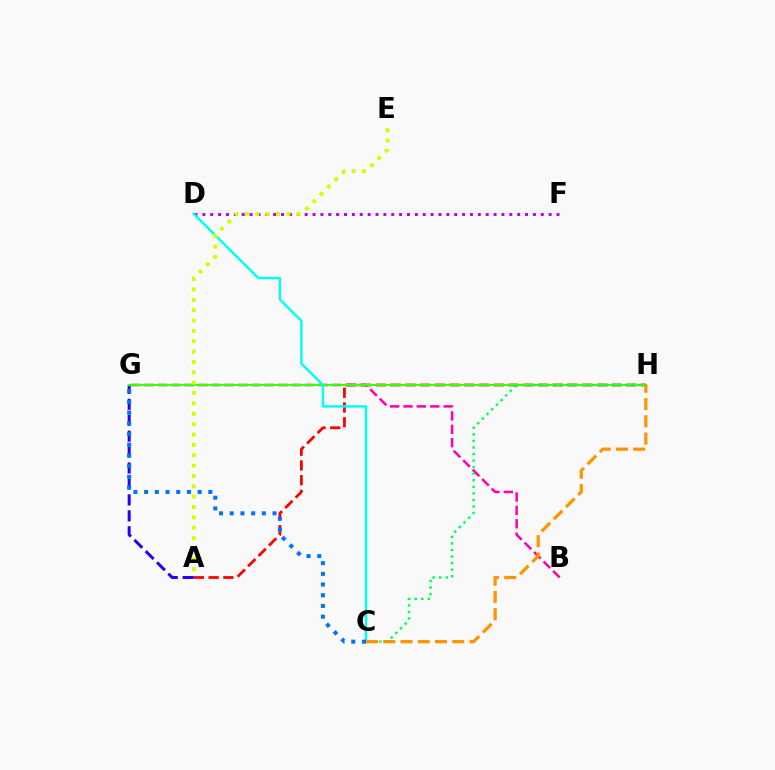{('D', 'F'): [{'color': '#b900ff', 'line_style': 'dotted', 'thickness': 2.14}], ('A', 'H'): [{'color': '#ff0000', 'line_style': 'dashed', 'thickness': 2.0}], ('B', 'G'): [{'color': '#ff00ac', 'line_style': 'dashed', 'thickness': 1.82}], ('A', 'G'): [{'color': '#2500ff', 'line_style': 'dashed', 'thickness': 2.16}], ('G', 'H'): [{'color': '#3dff00', 'line_style': 'solid', 'thickness': 1.52}], ('C', 'D'): [{'color': '#00fff6', 'line_style': 'solid', 'thickness': 1.76}], ('C', 'H'): [{'color': '#00ff5c', 'line_style': 'dotted', 'thickness': 1.78}, {'color': '#ff9400', 'line_style': 'dashed', 'thickness': 2.34}], ('C', 'G'): [{'color': '#0074ff', 'line_style': 'dotted', 'thickness': 2.91}], ('A', 'E'): [{'color': '#d1ff00', 'line_style': 'dotted', 'thickness': 2.81}]}